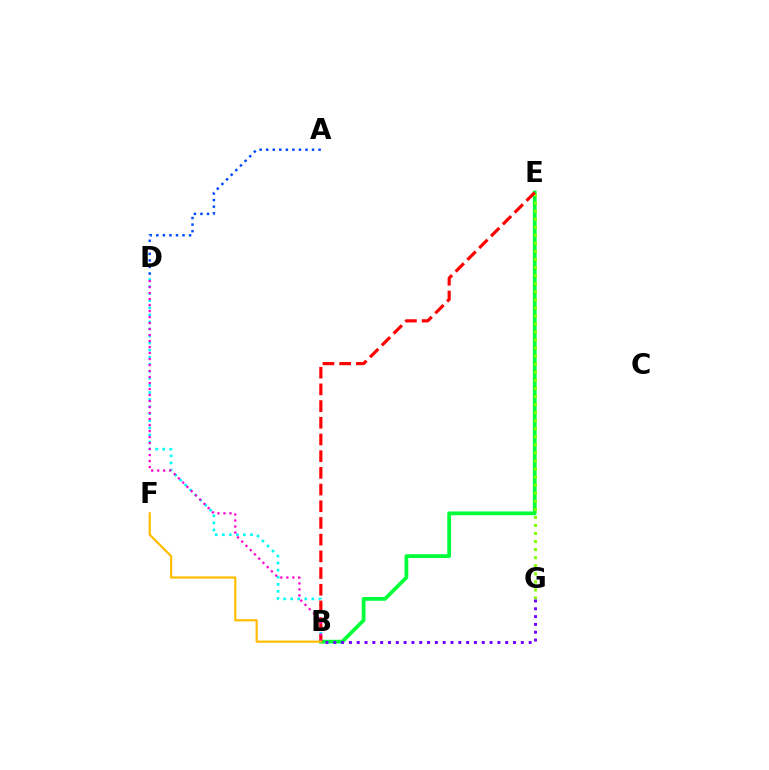{('B', 'D'): [{'color': '#00fff6', 'line_style': 'dotted', 'thickness': 1.92}, {'color': '#ff00cf', 'line_style': 'dotted', 'thickness': 1.63}], ('B', 'E'): [{'color': '#00ff39', 'line_style': 'solid', 'thickness': 2.71}, {'color': '#ff0000', 'line_style': 'dashed', 'thickness': 2.27}], ('E', 'G'): [{'color': '#84ff00', 'line_style': 'dotted', 'thickness': 2.19}], ('B', 'G'): [{'color': '#7200ff', 'line_style': 'dotted', 'thickness': 2.12}], ('A', 'D'): [{'color': '#004bff', 'line_style': 'dotted', 'thickness': 1.78}], ('B', 'F'): [{'color': '#ffbd00', 'line_style': 'solid', 'thickness': 1.58}]}